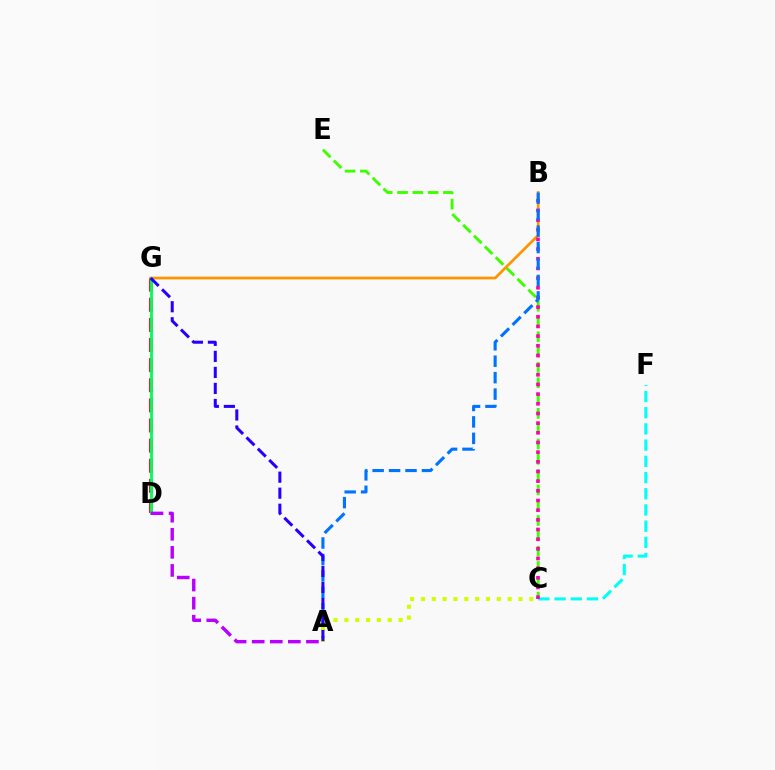{('D', 'G'): [{'color': '#ff0000', 'line_style': 'dashed', 'thickness': 2.73}, {'color': '#00ff5c', 'line_style': 'solid', 'thickness': 2.03}], ('C', 'E'): [{'color': '#3dff00', 'line_style': 'dashed', 'thickness': 2.08}], ('B', 'G'): [{'color': '#ff9400', 'line_style': 'solid', 'thickness': 1.96}], ('C', 'F'): [{'color': '#00fff6', 'line_style': 'dashed', 'thickness': 2.2}], ('B', 'C'): [{'color': '#ff00ac', 'line_style': 'dotted', 'thickness': 2.63}], ('A', 'B'): [{'color': '#0074ff', 'line_style': 'dashed', 'thickness': 2.23}], ('A', 'C'): [{'color': '#d1ff00', 'line_style': 'dotted', 'thickness': 2.94}], ('A', 'G'): [{'color': '#2500ff', 'line_style': 'dashed', 'thickness': 2.18}], ('A', 'D'): [{'color': '#b900ff', 'line_style': 'dashed', 'thickness': 2.46}]}